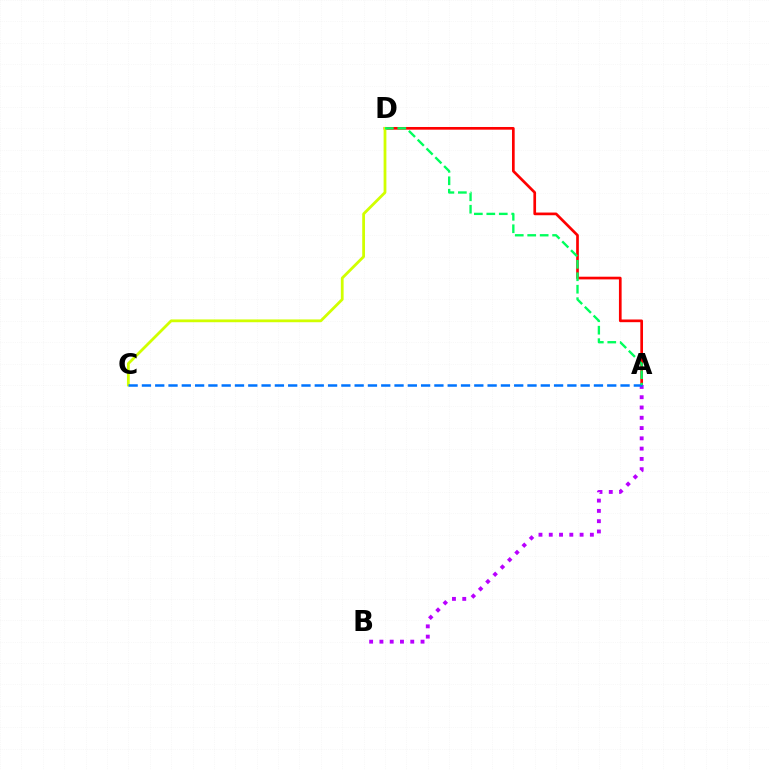{('A', 'D'): [{'color': '#ff0000', 'line_style': 'solid', 'thickness': 1.94}, {'color': '#00ff5c', 'line_style': 'dashed', 'thickness': 1.69}], ('C', 'D'): [{'color': '#d1ff00', 'line_style': 'solid', 'thickness': 2.0}], ('A', 'B'): [{'color': '#b900ff', 'line_style': 'dotted', 'thickness': 2.79}], ('A', 'C'): [{'color': '#0074ff', 'line_style': 'dashed', 'thickness': 1.81}]}